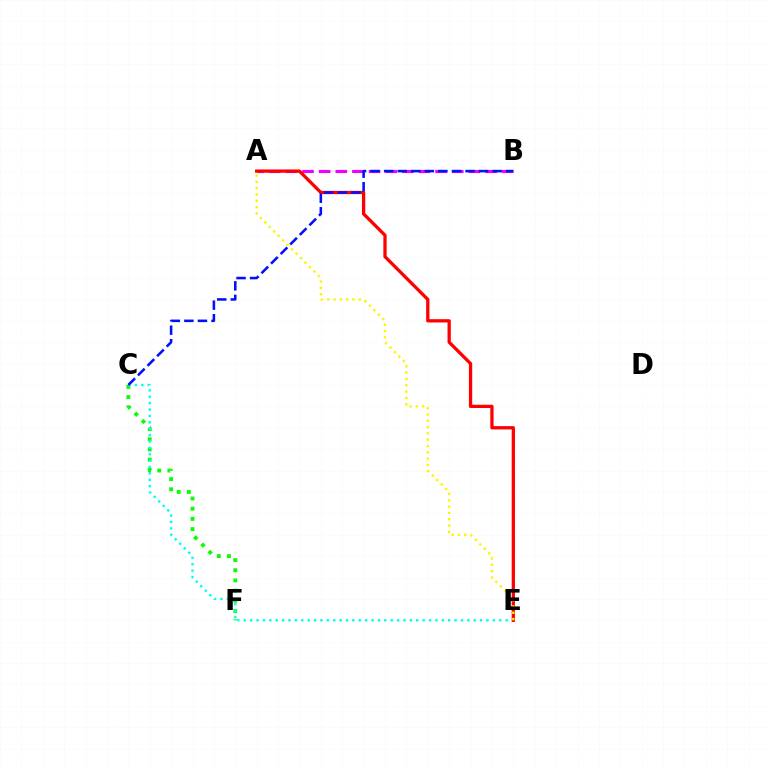{('C', 'F'): [{'color': '#08ff00', 'line_style': 'dotted', 'thickness': 2.77}], ('C', 'E'): [{'color': '#00fff6', 'line_style': 'dotted', 'thickness': 1.74}], ('A', 'B'): [{'color': '#ee00ff', 'line_style': 'dashed', 'thickness': 2.26}], ('A', 'E'): [{'color': '#ff0000', 'line_style': 'solid', 'thickness': 2.36}, {'color': '#fcf500', 'line_style': 'dotted', 'thickness': 1.72}], ('B', 'C'): [{'color': '#0010ff', 'line_style': 'dashed', 'thickness': 1.84}]}